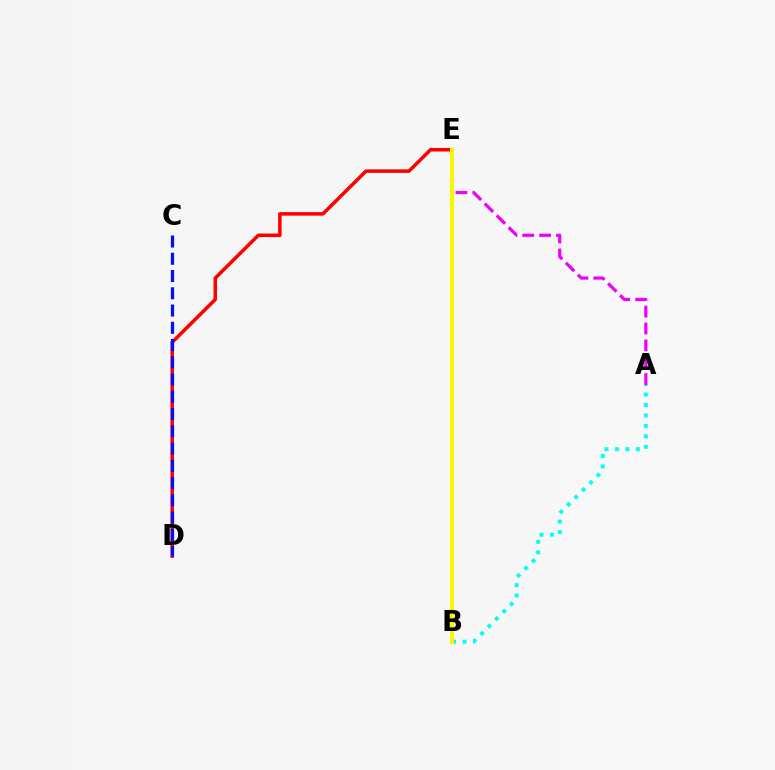{('A', 'E'): [{'color': '#ee00ff', 'line_style': 'dashed', 'thickness': 2.29}], ('B', 'E'): [{'color': '#08ff00', 'line_style': 'dotted', 'thickness': 2.55}, {'color': '#fcf500', 'line_style': 'solid', 'thickness': 2.89}], ('A', 'B'): [{'color': '#00fff6', 'line_style': 'dotted', 'thickness': 2.84}], ('D', 'E'): [{'color': '#ff0000', 'line_style': 'solid', 'thickness': 2.53}], ('C', 'D'): [{'color': '#0010ff', 'line_style': 'dashed', 'thickness': 2.34}]}